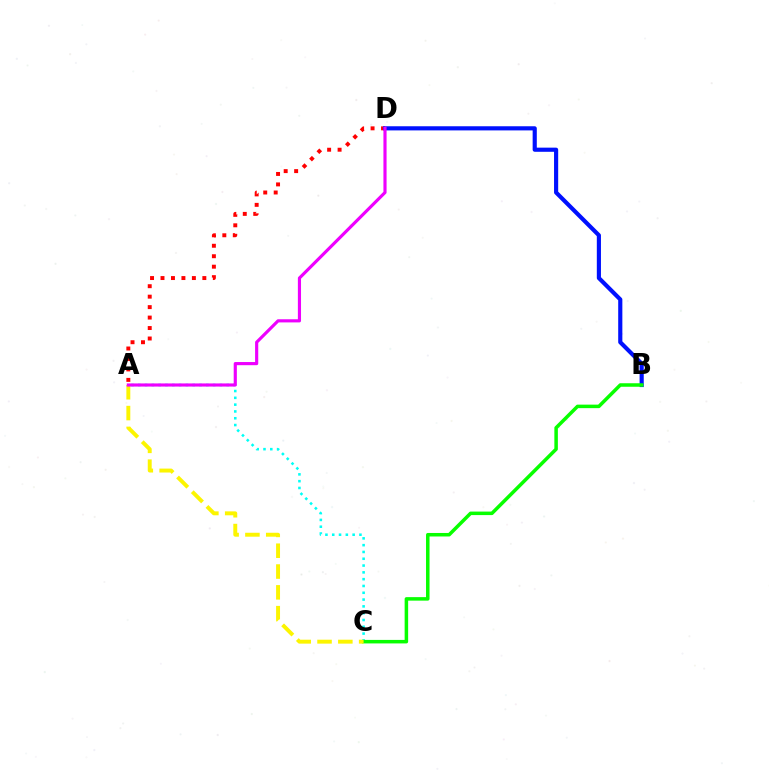{('A', 'C'): [{'color': '#00fff6', 'line_style': 'dotted', 'thickness': 1.85}, {'color': '#fcf500', 'line_style': 'dashed', 'thickness': 2.83}], ('A', 'D'): [{'color': '#ff0000', 'line_style': 'dotted', 'thickness': 2.84}, {'color': '#ee00ff', 'line_style': 'solid', 'thickness': 2.27}], ('B', 'D'): [{'color': '#0010ff', 'line_style': 'solid', 'thickness': 2.99}], ('B', 'C'): [{'color': '#08ff00', 'line_style': 'solid', 'thickness': 2.53}]}